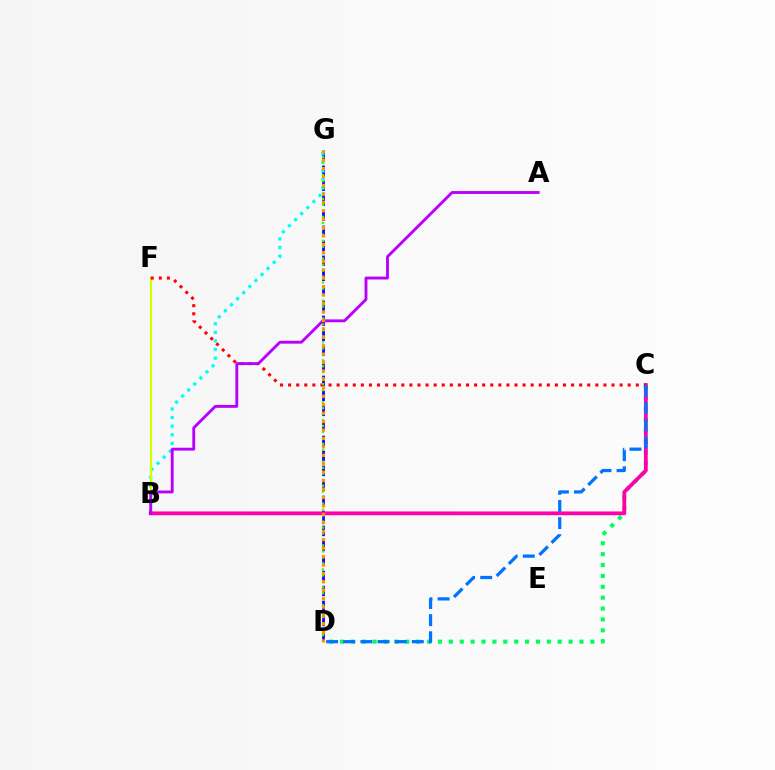{('C', 'D'): [{'color': '#00ff5c', 'line_style': 'dotted', 'thickness': 2.96}, {'color': '#0074ff', 'line_style': 'dashed', 'thickness': 2.33}], ('D', 'G'): [{'color': '#2500ff', 'line_style': 'dashed', 'thickness': 2.04}, {'color': '#3dff00', 'line_style': 'dotted', 'thickness': 1.62}, {'color': '#ff9400', 'line_style': 'dotted', 'thickness': 2.29}], ('B', 'G'): [{'color': '#00fff6', 'line_style': 'dotted', 'thickness': 2.33}], ('B', 'F'): [{'color': '#d1ff00', 'line_style': 'solid', 'thickness': 1.58}], ('B', 'C'): [{'color': '#ff00ac', 'line_style': 'solid', 'thickness': 2.73}], ('C', 'F'): [{'color': '#ff0000', 'line_style': 'dotted', 'thickness': 2.2}], ('A', 'B'): [{'color': '#b900ff', 'line_style': 'solid', 'thickness': 2.07}]}